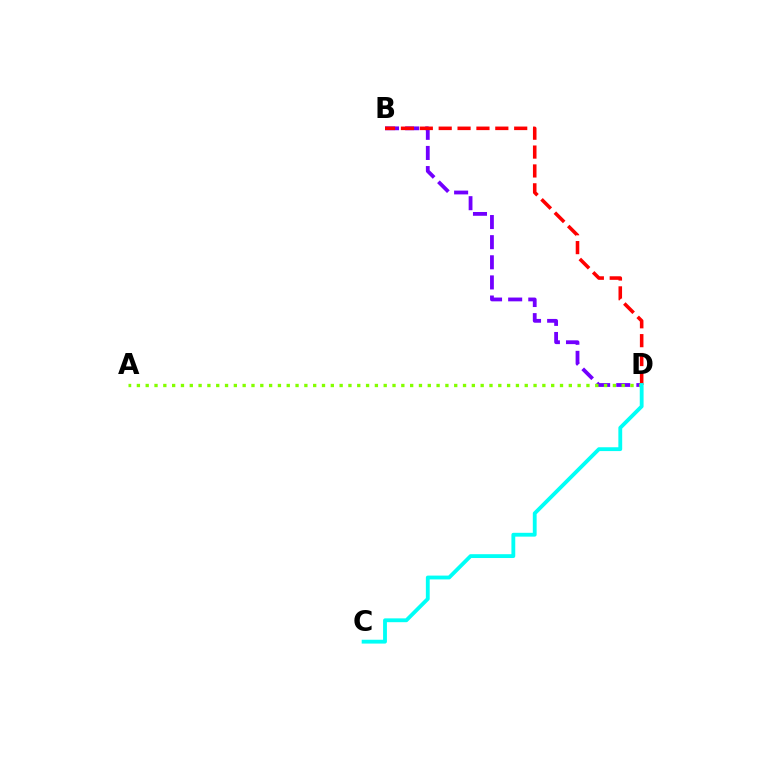{('B', 'D'): [{'color': '#7200ff', 'line_style': 'dashed', 'thickness': 2.73}, {'color': '#ff0000', 'line_style': 'dashed', 'thickness': 2.56}], ('A', 'D'): [{'color': '#84ff00', 'line_style': 'dotted', 'thickness': 2.39}], ('C', 'D'): [{'color': '#00fff6', 'line_style': 'solid', 'thickness': 2.76}]}